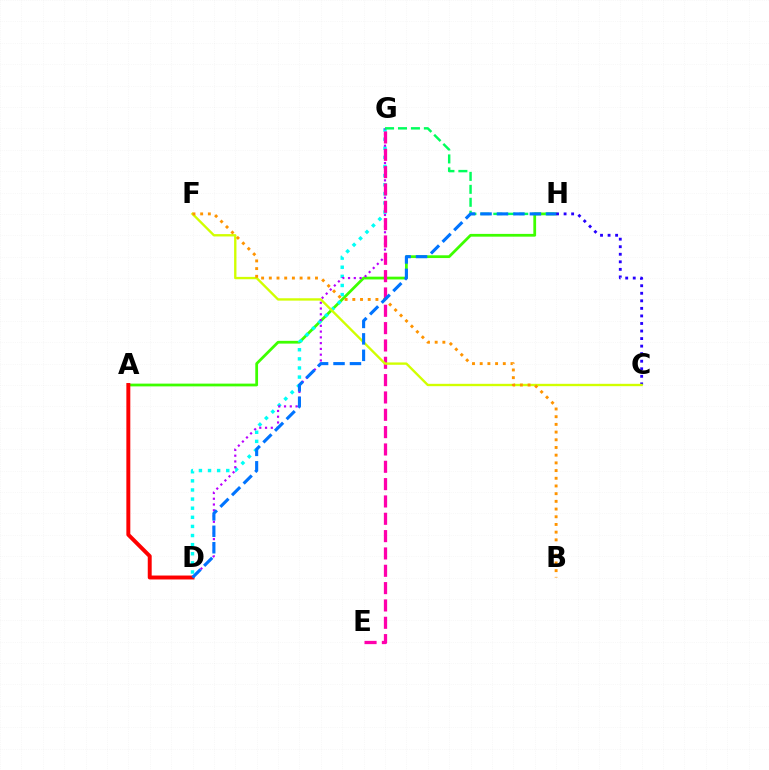{('A', 'H'): [{'color': '#3dff00', 'line_style': 'solid', 'thickness': 1.99}], ('D', 'G'): [{'color': '#00fff6', 'line_style': 'dotted', 'thickness': 2.48}, {'color': '#b900ff', 'line_style': 'dotted', 'thickness': 1.57}], ('G', 'H'): [{'color': '#00ff5c', 'line_style': 'dashed', 'thickness': 1.76}], ('E', 'G'): [{'color': '#ff00ac', 'line_style': 'dashed', 'thickness': 2.35}], ('C', 'H'): [{'color': '#2500ff', 'line_style': 'dotted', 'thickness': 2.05}], ('A', 'D'): [{'color': '#ff0000', 'line_style': 'solid', 'thickness': 2.84}], ('C', 'F'): [{'color': '#d1ff00', 'line_style': 'solid', 'thickness': 1.7}], ('B', 'F'): [{'color': '#ff9400', 'line_style': 'dotted', 'thickness': 2.09}], ('D', 'H'): [{'color': '#0074ff', 'line_style': 'dashed', 'thickness': 2.23}]}